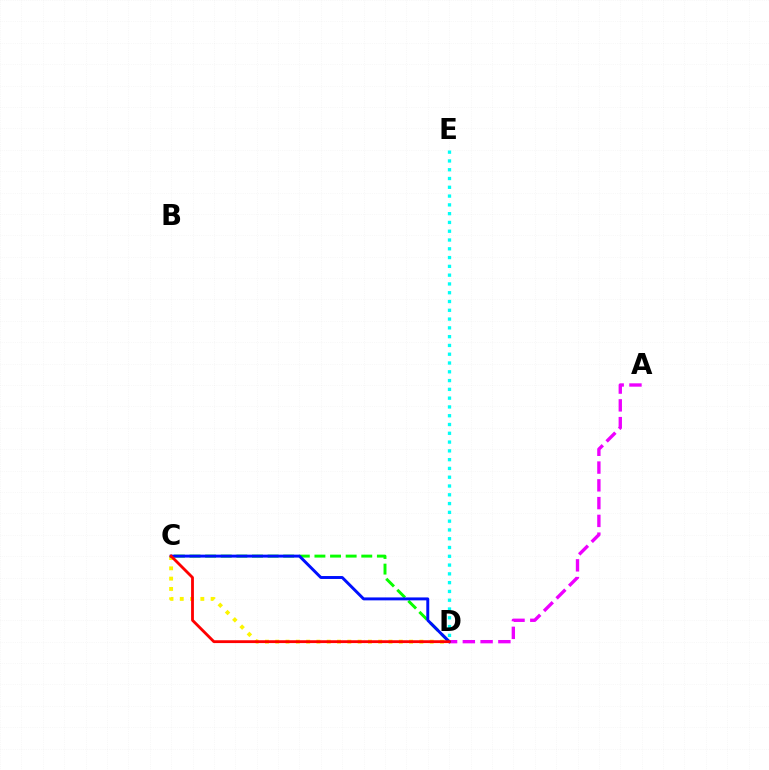{('C', 'D'): [{'color': '#08ff00', 'line_style': 'dashed', 'thickness': 2.12}, {'color': '#fcf500', 'line_style': 'dotted', 'thickness': 2.8}, {'color': '#0010ff', 'line_style': 'solid', 'thickness': 2.11}, {'color': '#ff0000', 'line_style': 'solid', 'thickness': 2.03}], ('D', 'E'): [{'color': '#00fff6', 'line_style': 'dotted', 'thickness': 2.39}], ('A', 'D'): [{'color': '#ee00ff', 'line_style': 'dashed', 'thickness': 2.41}]}